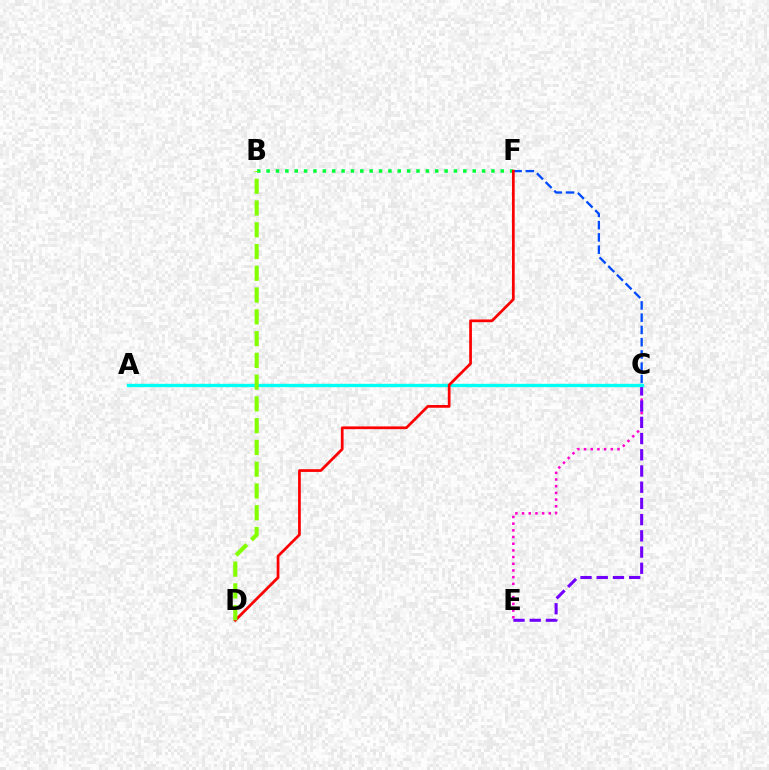{('A', 'C'): [{'color': '#ffbd00', 'line_style': 'dotted', 'thickness': 2.29}, {'color': '#00fff6', 'line_style': 'solid', 'thickness': 2.4}], ('C', 'E'): [{'color': '#ff00cf', 'line_style': 'dotted', 'thickness': 1.82}, {'color': '#7200ff', 'line_style': 'dashed', 'thickness': 2.2}], ('C', 'F'): [{'color': '#004bff', 'line_style': 'dashed', 'thickness': 1.66}], ('B', 'F'): [{'color': '#00ff39', 'line_style': 'dotted', 'thickness': 2.54}], ('D', 'F'): [{'color': '#ff0000', 'line_style': 'solid', 'thickness': 1.97}], ('B', 'D'): [{'color': '#84ff00', 'line_style': 'dashed', 'thickness': 2.96}]}